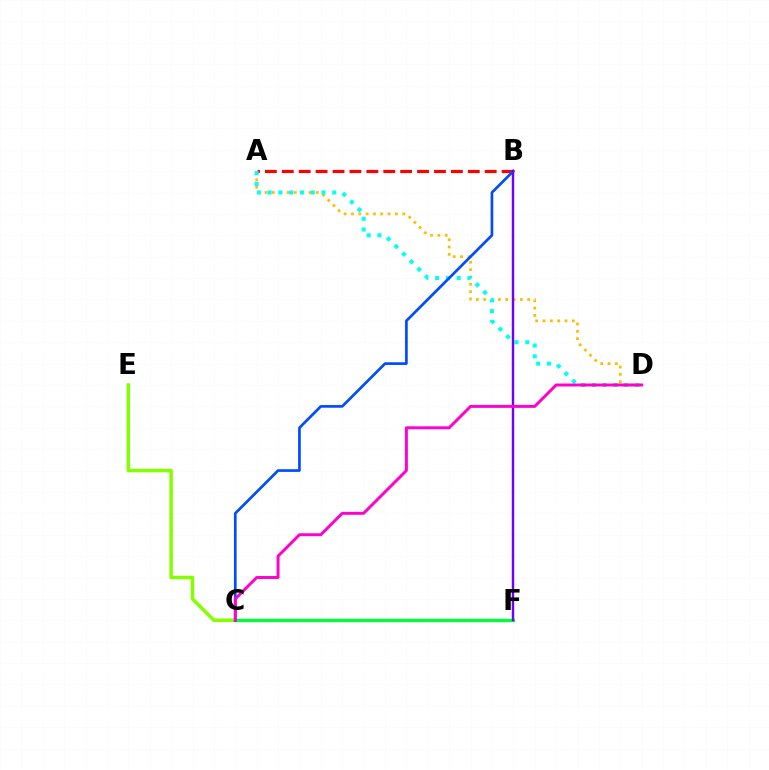{('A', 'D'): [{'color': '#ffbd00', 'line_style': 'dotted', 'thickness': 1.99}, {'color': '#00fff6', 'line_style': 'dotted', 'thickness': 2.93}], ('C', 'E'): [{'color': '#84ff00', 'line_style': 'solid', 'thickness': 2.52}], ('A', 'B'): [{'color': '#ff0000', 'line_style': 'dashed', 'thickness': 2.3}], ('C', 'F'): [{'color': '#00ff39', 'line_style': 'solid', 'thickness': 2.4}], ('B', 'C'): [{'color': '#004bff', 'line_style': 'solid', 'thickness': 1.93}], ('B', 'F'): [{'color': '#7200ff', 'line_style': 'solid', 'thickness': 1.74}], ('C', 'D'): [{'color': '#ff00cf', 'line_style': 'solid', 'thickness': 2.12}]}